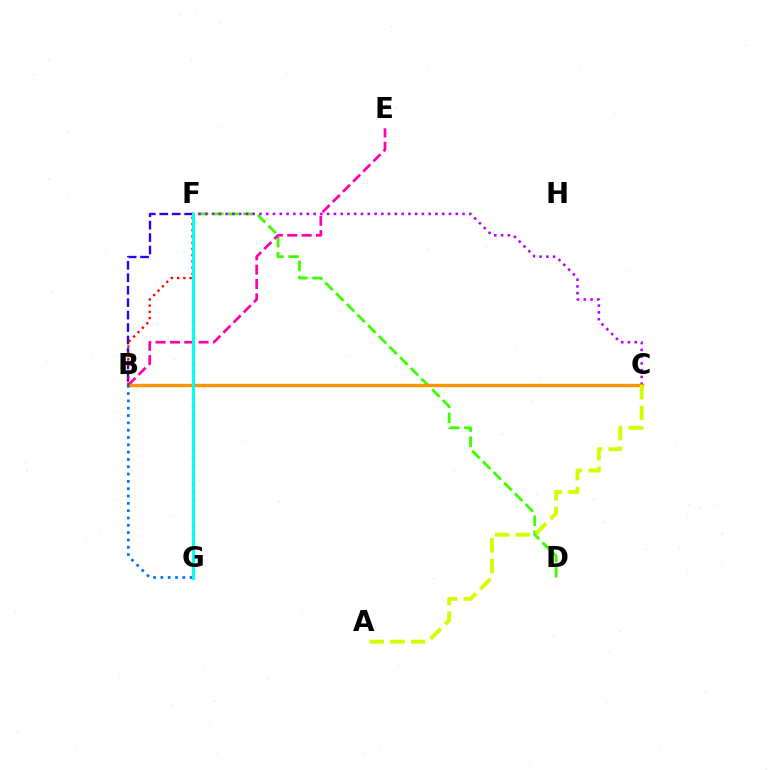{('D', 'F'): [{'color': '#3dff00', 'line_style': 'dashed', 'thickness': 2.05}], ('B', 'E'): [{'color': '#ff00ac', 'line_style': 'dashed', 'thickness': 1.95}], ('B', 'F'): [{'color': '#2500ff', 'line_style': 'dashed', 'thickness': 1.69}, {'color': '#ff0000', 'line_style': 'dotted', 'thickness': 1.69}], ('C', 'F'): [{'color': '#b900ff', 'line_style': 'dotted', 'thickness': 1.84}], ('B', 'C'): [{'color': '#ff9400', 'line_style': 'solid', 'thickness': 2.44}], ('F', 'G'): [{'color': '#00ff5c', 'line_style': 'dotted', 'thickness': 2.32}, {'color': '#00fff6', 'line_style': 'solid', 'thickness': 2.12}], ('B', 'G'): [{'color': '#0074ff', 'line_style': 'dotted', 'thickness': 1.99}], ('A', 'C'): [{'color': '#d1ff00', 'line_style': 'dashed', 'thickness': 2.82}]}